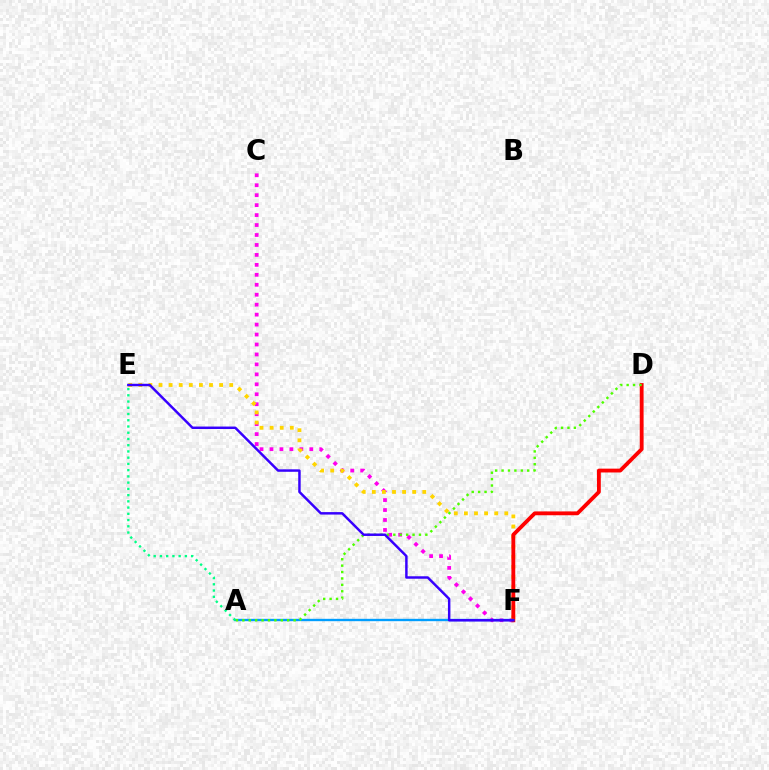{('C', 'F'): [{'color': '#ff00ed', 'line_style': 'dotted', 'thickness': 2.7}], ('E', 'F'): [{'color': '#ffd500', 'line_style': 'dotted', 'thickness': 2.74}, {'color': '#3700ff', 'line_style': 'solid', 'thickness': 1.78}], ('D', 'F'): [{'color': '#ff0000', 'line_style': 'solid', 'thickness': 2.76}], ('A', 'F'): [{'color': '#009eff', 'line_style': 'solid', 'thickness': 1.7}], ('A', 'D'): [{'color': '#4fff00', 'line_style': 'dotted', 'thickness': 1.74}], ('A', 'E'): [{'color': '#00ff86', 'line_style': 'dotted', 'thickness': 1.69}]}